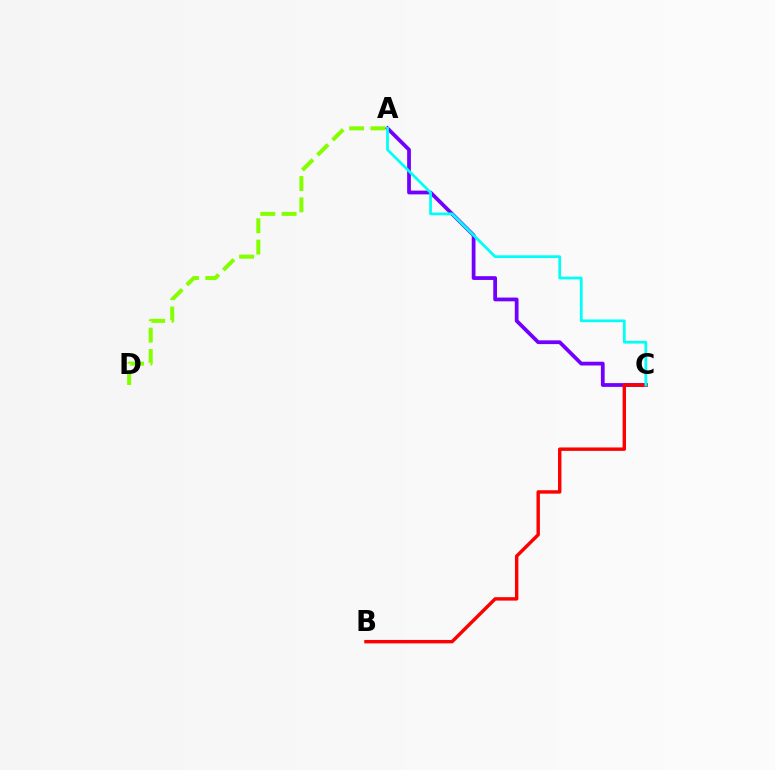{('A', 'C'): [{'color': '#7200ff', 'line_style': 'solid', 'thickness': 2.71}, {'color': '#00fff6', 'line_style': 'solid', 'thickness': 1.98}], ('B', 'C'): [{'color': '#ff0000', 'line_style': 'solid', 'thickness': 2.46}], ('A', 'D'): [{'color': '#84ff00', 'line_style': 'dashed', 'thickness': 2.9}]}